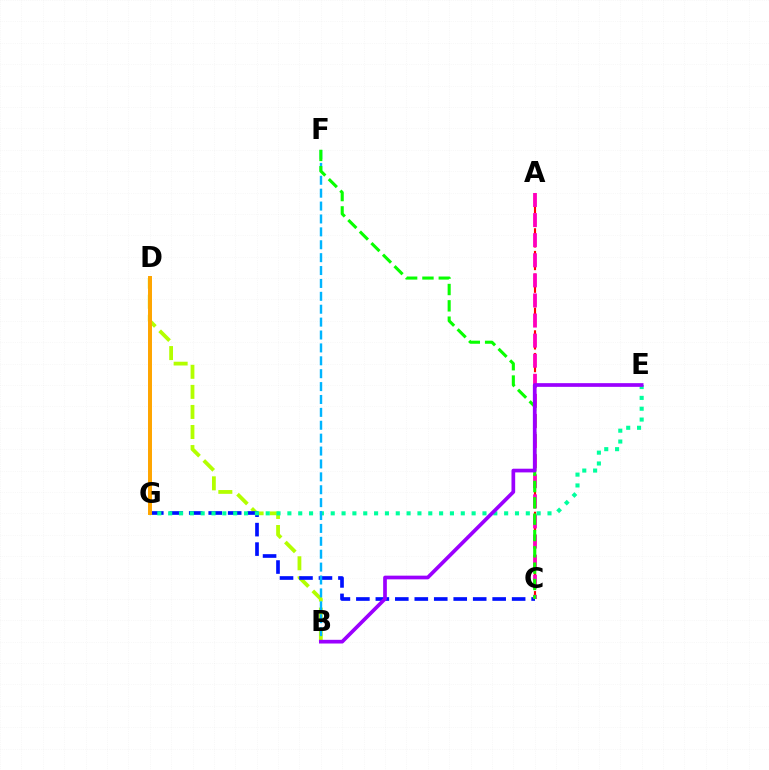{('A', 'C'): [{'color': '#ff0000', 'line_style': 'dashed', 'thickness': 1.54}, {'color': '#ff00bd', 'line_style': 'dashed', 'thickness': 2.73}], ('B', 'D'): [{'color': '#b3ff00', 'line_style': 'dashed', 'thickness': 2.73}], ('C', 'G'): [{'color': '#0010ff', 'line_style': 'dashed', 'thickness': 2.65}], ('E', 'G'): [{'color': '#00ff9d', 'line_style': 'dotted', 'thickness': 2.94}], ('B', 'F'): [{'color': '#00b5ff', 'line_style': 'dashed', 'thickness': 1.75}], ('D', 'G'): [{'color': '#ffa500', 'line_style': 'solid', 'thickness': 2.86}], ('C', 'F'): [{'color': '#08ff00', 'line_style': 'dashed', 'thickness': 2.22}], ('B', 'E'): [{'color': '#9b00ff', 'line_style': 'solid', 'thickness': 2.66}]}